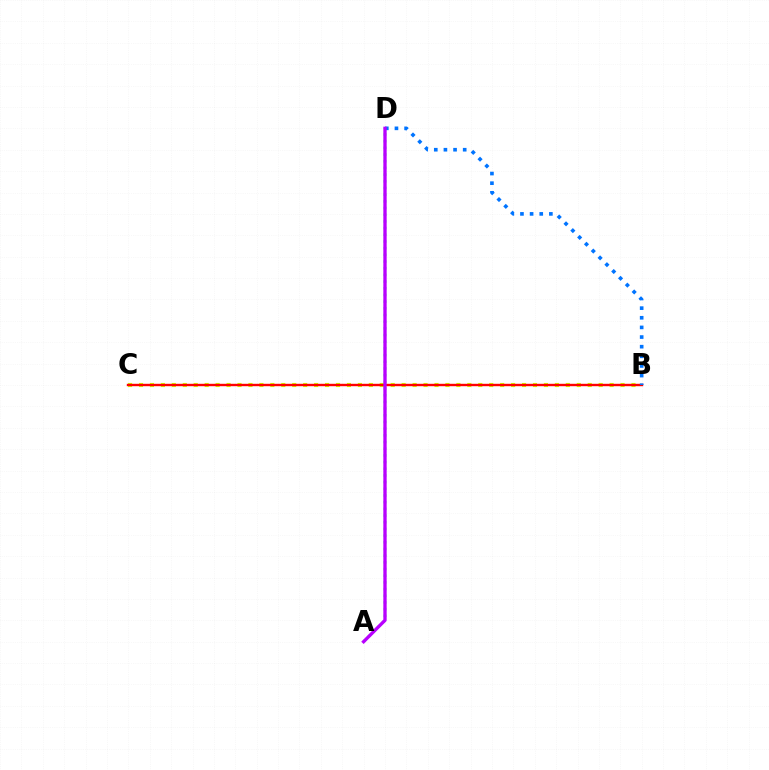{('A', 'D'): [{'color': '#00ff5c', 'line_style': 'dotted', 'thickness': 1.82}, {'color': '#b900ff', 'line_style': 'solid', 'thickness': 2.4}], ('B', 'C'): [{'color': '#d1ff00', 'line_style': 'dotted', 'thickness': 2.97}, {'color': '#ff0000', 'line_style': 'solid', 'thickness': 1.73}], ('B', 'D'): [{'color': '#0074ff', 'line_style': 'dotted', 'thickness': 2.62}]}